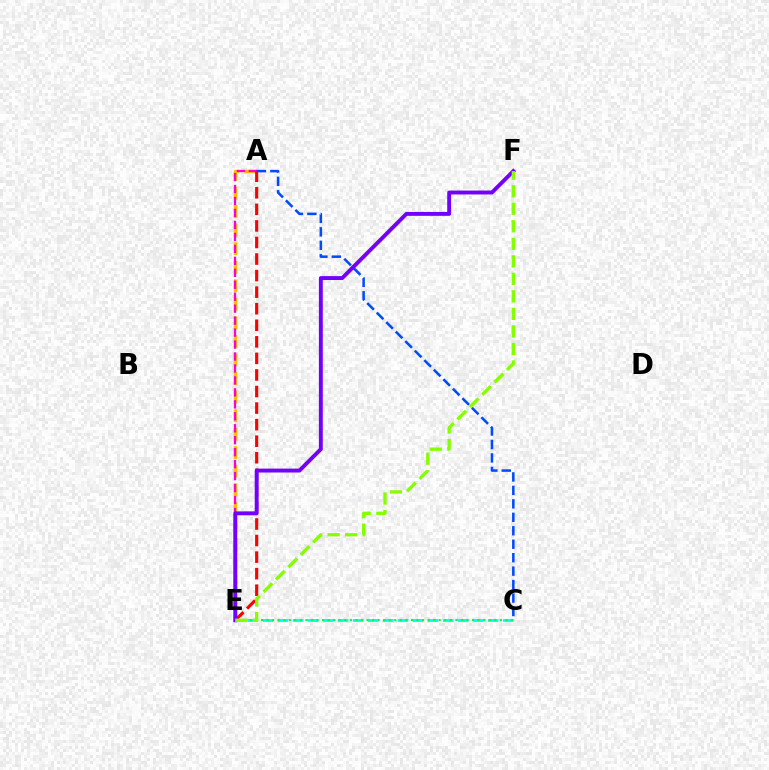{('A', 'E'): [{'color': '#ffbd00', 'line_style': 'dashed', 'thickness': 2.52}, {'color': '#ff00cf', 'line_style': 'dashed', 'thickness': 1.62}, {'color': '#ff0000', 'line_style': 'dashed', 'thickness': 2.25}], ('C', 'E'): [{'color': '#00fff6', 'line_style': 'dashed', 'thickness': 2.04}, {'color': '#00ff39', 'line_style': 'dotted', 'thickness': 1.51}], ('A', 'C'): [{'color': '#004bff', 'line_style': 'dashed', 'thickness': 1.83}], ('E', 'F'): [{'color': '#7200ff', 'line_style': 'solid', 'thickness': 2.81}, {'color': '#84ff00', 'line_style': 'dashed', 'thickness': 2.38}]}